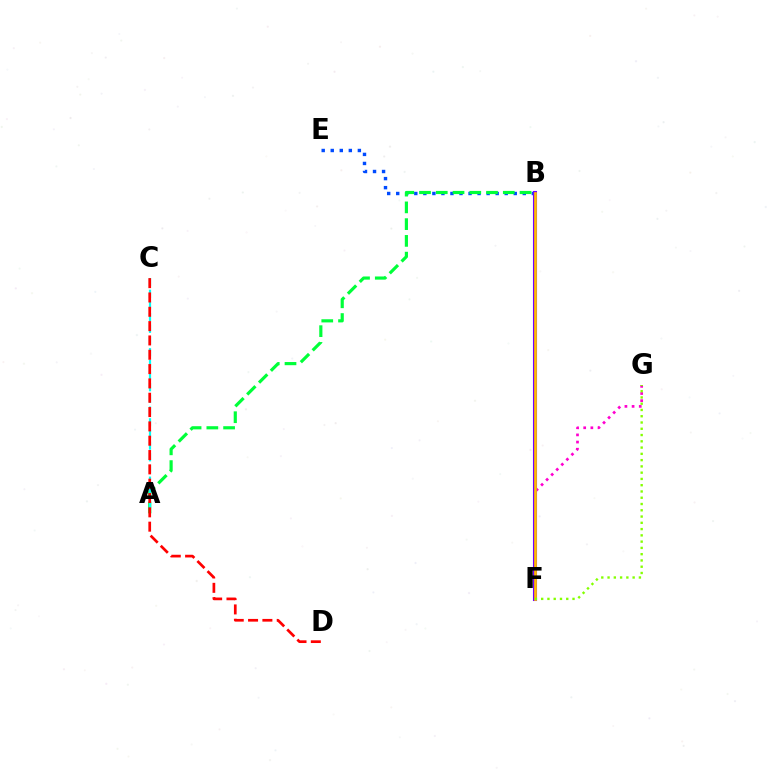{('B', 'E'): [{'color': '#004bff', 'line_style': 'dotted', 'thickness': 2.46}], ('F', 'G'): [{'color': '#ff00cf', 'line_style': 'dotted', 'thickness': 1.94}, {'color': '#84ff00', 'line_style': 'dotted', 'thickness': 1.7}], ('B', 'F'): [{'color': '#7200ff', 'line_style': 'solid', 'thickness': 2.94}, {'color': '#ffbd00', 'line_style': 'solid', 'thickness': 1.93}], ('A', 'B'): [{'color': '#00ff39', 'line_style': 'dashed', 'thickness': 2.28}], ('A', 'C'): [{'color': '#00fff6', 'line_style': 'dashed', 'thickness': 1.59}], ('C', 'D'): [{'color': '#ff0000', 'line_style': 'dashed', 'thickness': 1.95}]}